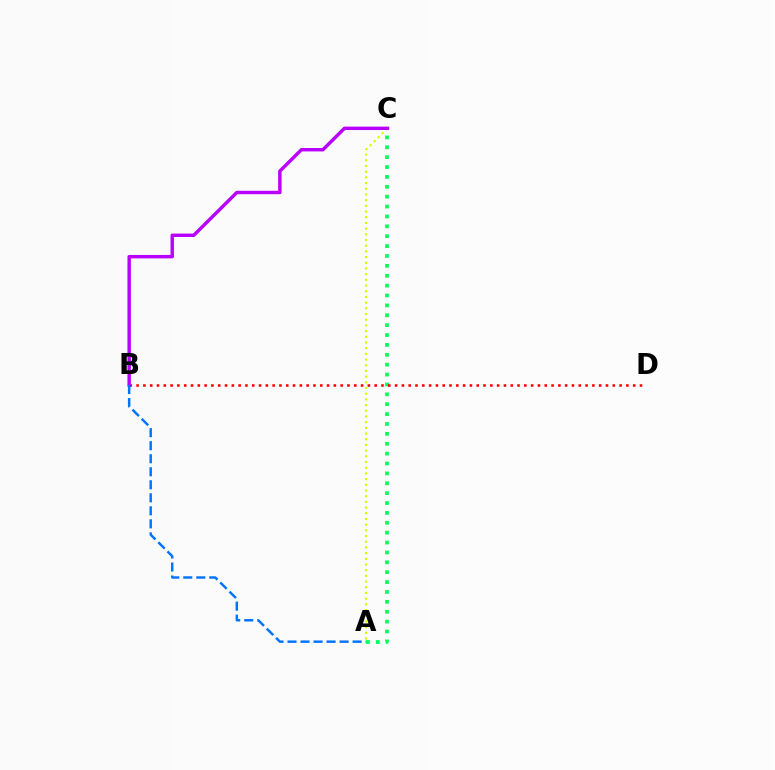{('A', 'C'): [{'color': '#00ff5c', 'line_style': 'dotted', 'thickness': 2.68}, {'color': '#d1ff00', 'line_style': 'dotted', 'thickness': 1.55}], ('B', 'D'): [{'color': '#ff0000', 'line_style': 'dotted', 'thickness': 1.85}], ('B', 'C'): [{'color': '#b900ff', 'line_style': 'solid', 'thickness': 2.47}], ('A', 'B'): [{'color': '#0074ff', 'line_style': 'dashed', 'thickness': 1.77}]}